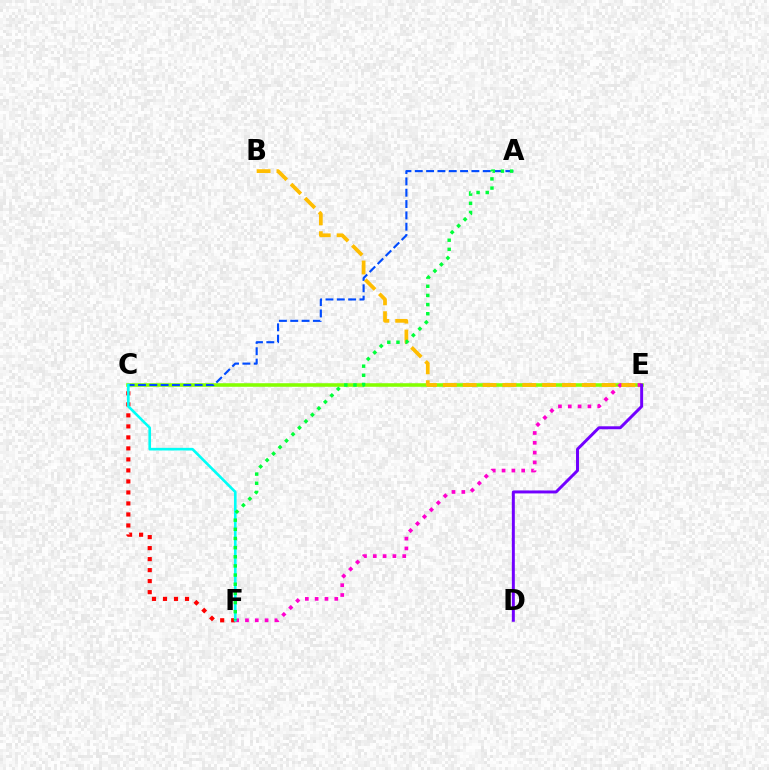{('C', 'E'): [{'color': '#84ff00', 'line_style': 'solid', 'thickness': 2.56}], ('E', 'F'): [{'color': '#ff00cf', 'line_style': 'dotted', 'thickness': 2.67}], ('A', 'C'): [{'color': '#004bff', 'line_style': 'dashed', 'thickness': 1.54}], ('C', 'F'): [{'color': '#ff0000', 'line_style': 'dotted', 'thickness': 2.99}, {'color': '#00fff6', 'line_style': 'solid', 'thickness': 1.9}], ('B', 'E'): [{'color': '#ffbd00', 'line_style': 'dashed', 'thickness': 2.7}], ('D', 'E'): [{'color': '#7200ff', 'line_style': 'solid', 'thickness': 2.14}], ('A', 'F'): [{'color': '#00ff39', 'line_style': 'dotted', 'thickness': 2.49}]}